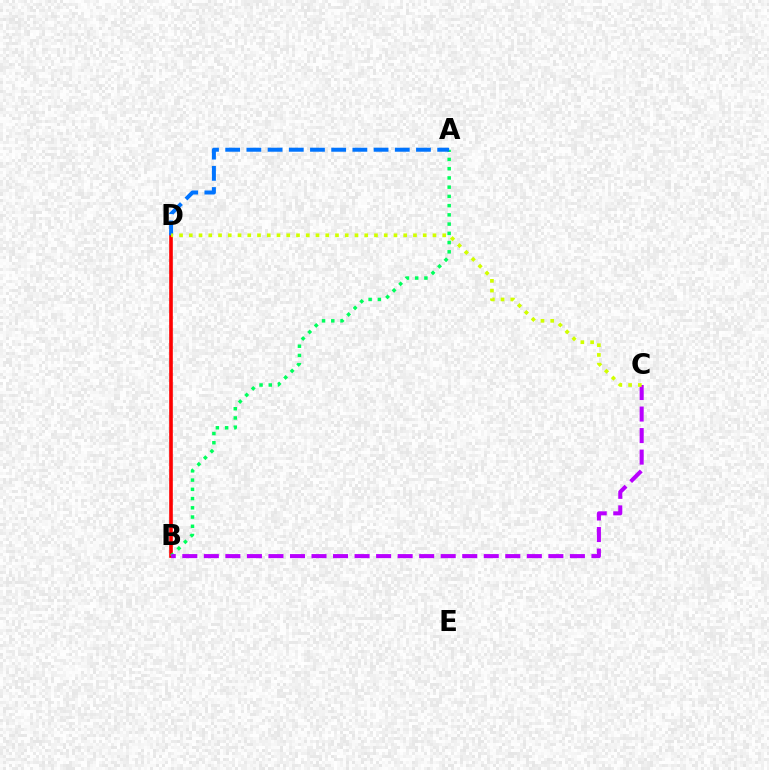{('B', 'D'): [{'color': '#ff0000', 'line_style': 'solid', 'thickness': 2.62}], ('A', 'B'): [{'color': '#00ff5c', 'line_style': 'dotted', 'thickness': 2.51}], ('B', 'C'): [{'color': '#b900ff', 'line_style': 'dashed', 'thickness': 2.93}], ('A', 'D'): [{'color': '#0074ff', 'line_style': 'dashed', 'thickness': 2.88}], ('C', 'D'): [{'color': '#d1ff00', 'line_style': 'dotted', 'thickness': 2.65}]}